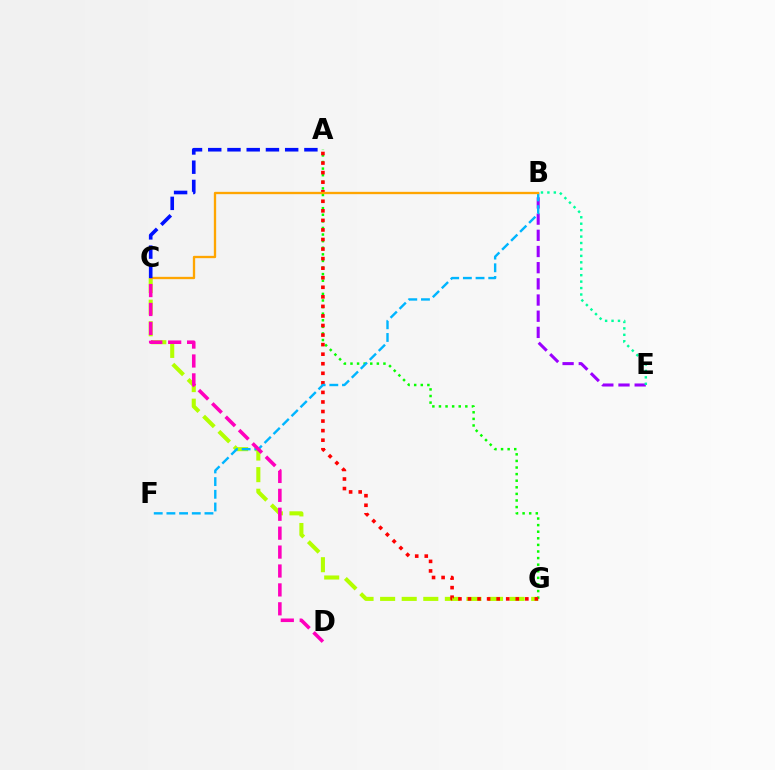{('B', 'E'): [{'color': '#9b00ff', 'line_style': 'dashed', 'thickness': 2.2}, {'color': '#00ff9d', 'line_style': 'dotted', 'thickness': 1.75}], ('C', 'G'): [{'color': '#b3ff00', 'line_style': 'dashed', 'thickness': 2.93}], ('A', 'G'): [{'color': '#08ff00', 'line_style': 'dotted', 'thickness': 1.79}, {'color': '#ff0000', 'line_style': 'dotted', 'thickness': 2.6}], ('B', 'F'): [{'color': '#00b5ff', 'line_style': 'dashed', 'thickness': 1.72}], ('B', 'C'): [{'color': '#ffa500', 'line_style': 'solid', 'thickness': 1.68}], ('C', 'D'): [{'color': '#ff00bd', 'line_style': 'dashed', 'thickness': 2.57}], ('A', 'C'): [{'color': '#0010ff', 'line_style': 'dashed', 'thickness': 2.61}]}